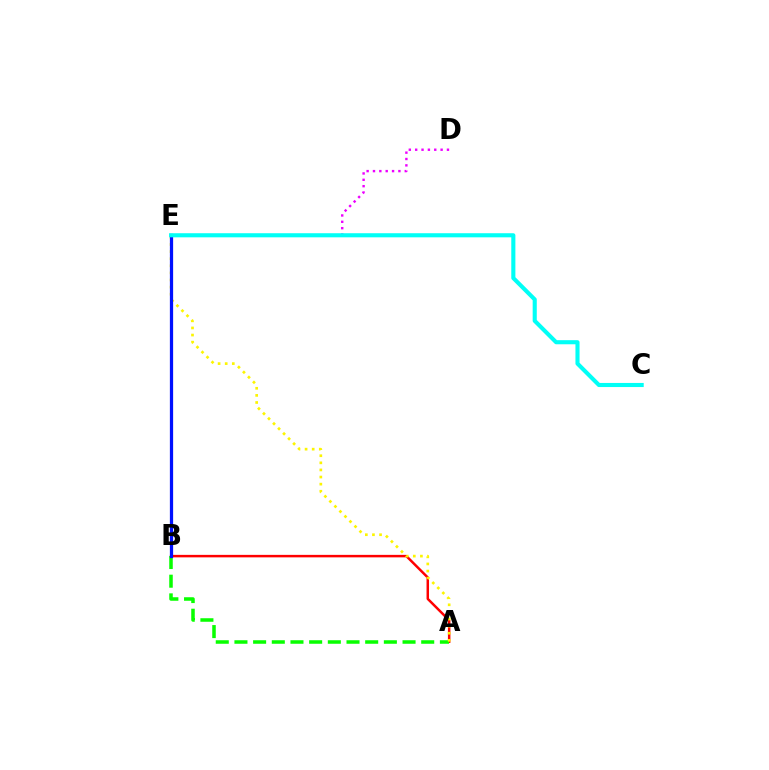{('A', 'B'): [{'color': '#ff0000', 'line_style': 'solid', 'thickness': 1.79}, {'color': '#08ff00', 'line_style': 'dashed', 'thickness': 2.54}], ('D', 'E'): [{'color': '#ee00ff', 'line_style': 'dotted', 'thickness': 1.73}], ('A', 'E'): [{'color': '#fcf500', 'line_style': 'dotted', 'thickness': 1.93}], ('B', 'E'): [{'color': '#0010ff', 'line_style': 'solid', 'thickness': 2.34}], ('C', 'E'): [{'color': '#00fff6', 'line_style': 'solid', 'thickness': 2.95}]}